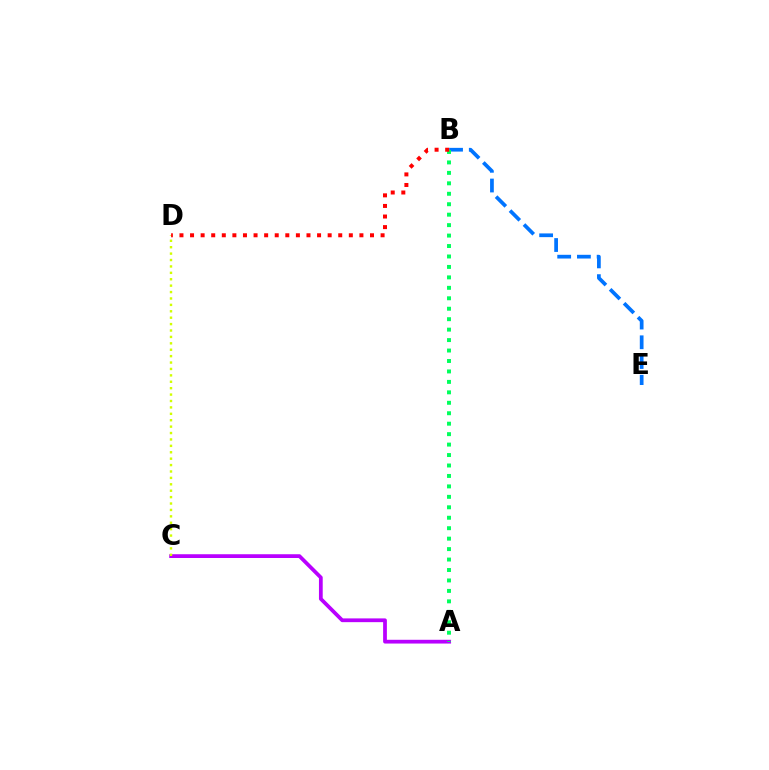{('B', 'E'): [{'color': '#0074ff', 'line_style': 'dashed', 'thickness': 2.68}], ('A', 'C'): [{'color': '#b900ff', 'line_style': 'solid', 'thickness': 2.71}], ('C', 'D'): [{'color': '#d1ff00', 'line_style': 'dotted', 'thickness': 1.74}], ('A', 'B'): [{'color': '#00ff5c', 'line_style': 'dotted', 'thickness': 2.84}], ('B', 'D'): [{'color': '#ff0000', 'line_style': 'dotted', 'thickness': 2.88}]}